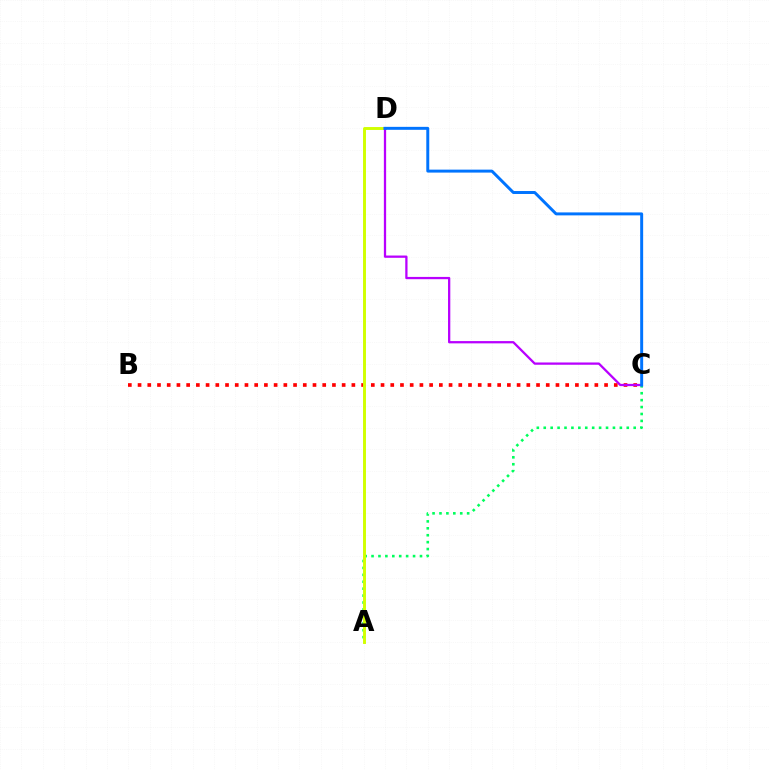{('A', 'C'): [{'color': '#00ff5c', 'line_style': 'dotted', 'thickness': 1.88}], ('B', 'C'): [{'color': '#ff0000', 'line_style': 'dotted', 'thickness': 2.64}], ('A', 'D'): [{'color': '#d1ff00', 'line_style': 'solid', 'thickness': 2.1}], ('C', 'D'): [{'color': '#b900ff', 'line_style': 'solid', 'thickness': 1.64}, {'color': '#0074ff', 'line_style': 'solid', 'thickness': 2.13}]}